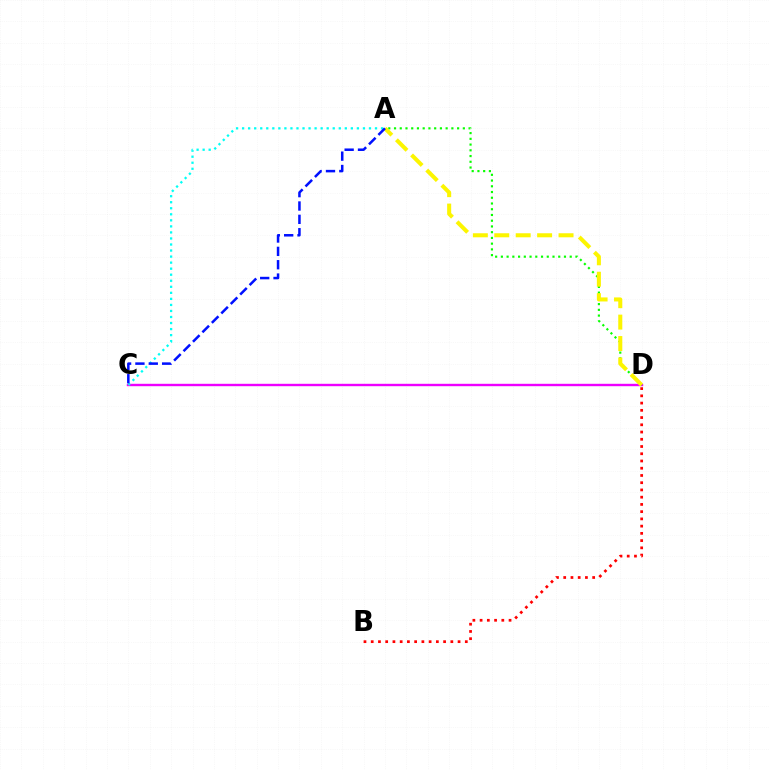{('C', 'D'): [{'color': '#ee00ff', 'line_style': 'solid', 'thickness': 1.73}], ('A', 'C'): [{'color': '#00fff6', 'line_style': 'dotted', 'thickness': 1.64}, {'color': '#0010ff', 'line_style': 'dashed', 'thickness': 1.81}], ('B', 'D'): [{'color': '#ff0000', 'line_style': 'dotted', 'thickness': 1.97}], ('A', 'D'): [{'color': '#08ff00', 'line_style': 'dotted', 'thickness': 1.56}, {'color': '#fcf500', 'line_style': 'dashed', 'thickness': 2.91}]}